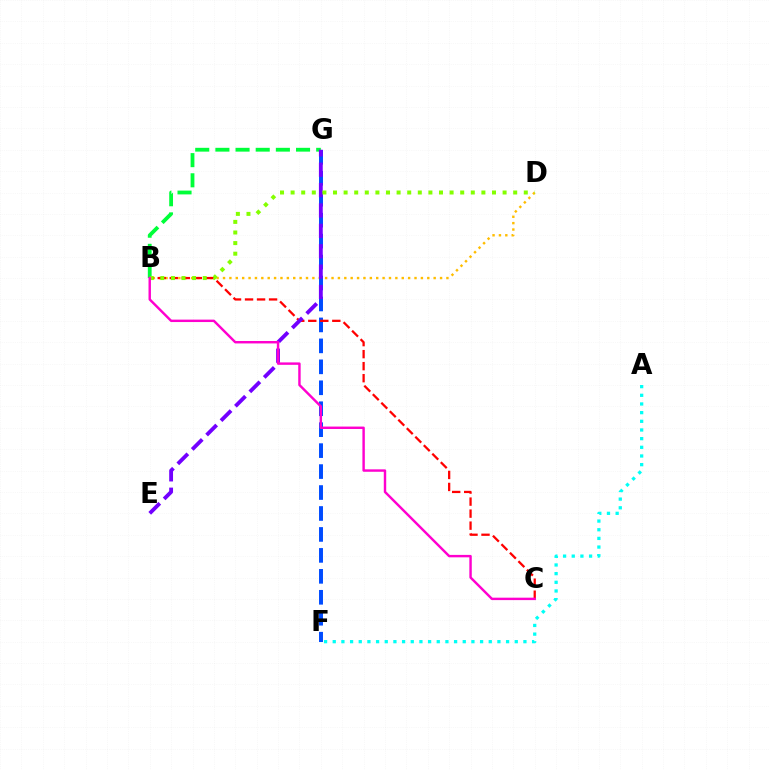{('B', 'D'): [{'color': '#ffbd00', 'line_style': 'dotted', 'thickness': 1.73}, {'color': '#84ff00', 'line_style': 'dotted', 'thickness': 2.88}], ('B', 'G'): [{'color': '#00ff39', 'line_style': 'dashed', 'thickness': 2.74}], ('F', 'G'): [{'color': '#004bff', 'line_style': 'dashed', 'thickness': 2.85}], ('B', 'C'): [{'color': '#ff0000', 'line_style': 'dashed', 'thickness': 1.63}, {'color': '#ff00cf', 'line_style': 'solid', 'thickness': 1.75}], ('E', 'G'): [{'color': '#7200ff', 'line_style': 'dashed', 'thickness': 2.77}], ('A', 'F'): [{'color': '#00fff6', 'line_style': 'dotted', 'thickness': 2.35}]}